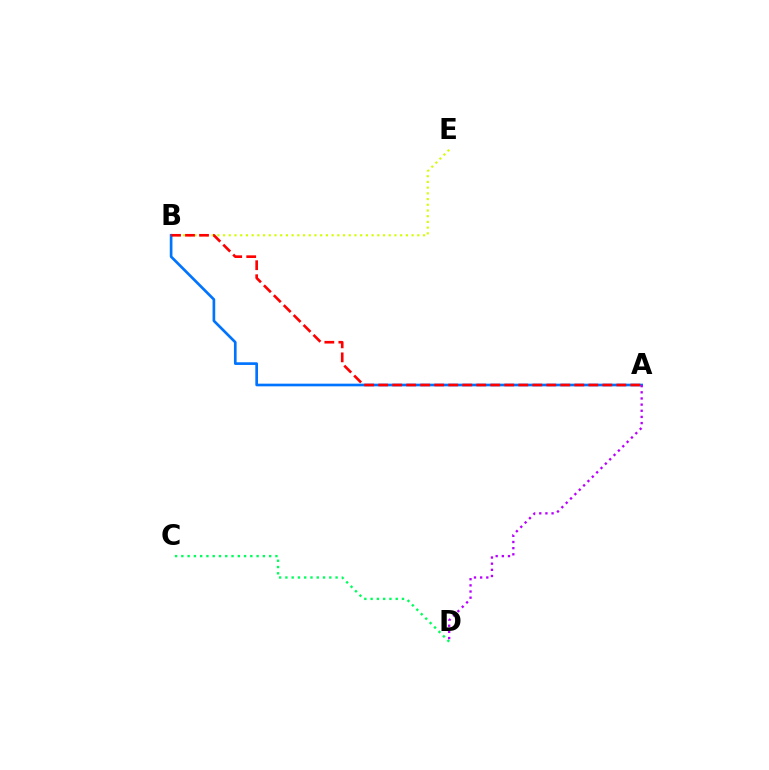{('B', 'E'): [{'color': '#d1ff00', 'line_style': 'dotted', 'thickness': 1.55}], ('A', 'B'): [{'color': '#0074ff', 'line_style': 'solid', 'thickness': 1.93}, {'color': '#ff0000', 'line_style': 'dashed', 'thickness': 1.9}], ('C', 'D'): [{'color': '#00ff5c', 'line_style': 'dotted', 'thickness': 1.7}], ('A', 'D'): [{'color': '#b900ff', 'line_style': 'dotted', 'thickness': 1.67}]}